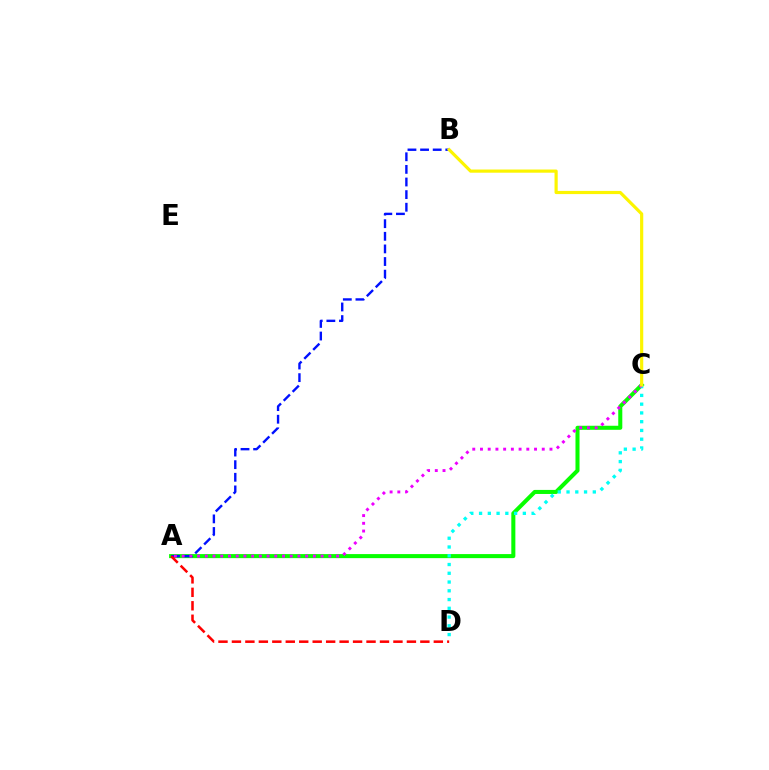{('A', 'C'): [{'color': '#08ff00', 'line_style': 'solid', 'thickness': 2.92}, {'color': '#ee00ff', 'line_style': 'dotted', 'thickness': 2.1}], ('C', 'D'): [{'color': '#00fff6', 'line_style': 'dotted', 'thickness': 2.38}], ('A', 'B'): [{'color': '#0010ff', 'line_style': 'dashed', 'thickness': 1.71}], ('B', 'C'): [{'color': '#fcf500', 'line_style': 'solid', 'thickness': 2.29}], ('A', 'D'): [{'color': '#ff0000', 'line_style': 'dashed', 'thickness': 1.83}]}